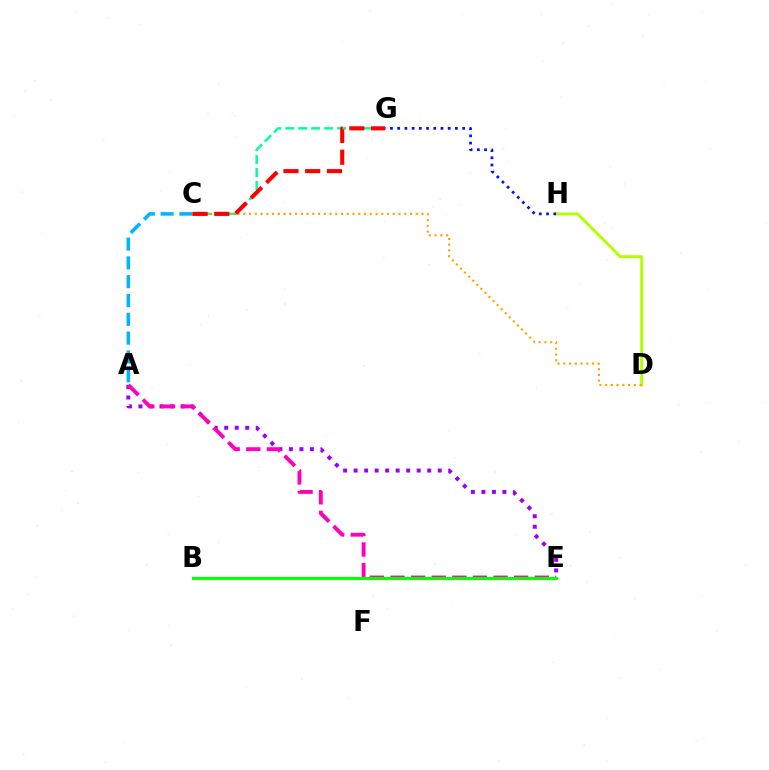{('C', 'G'): [{'color': '#00ff9d', 'line_style': 'dashed', 'thickness': 1.76}, {'color': '#ff0000', 'line_style': 'dashed', 'thickness': 2.95}], ('A', 'C'): [{'color': '#00b5ff', 'line_style': 'dashed', 'thickness': 2.56}], ('D', 'H'): [{'color': '#b3ff00', 'line_style': 'solid', 'thickness': 2.11}], ('A', 'E'): [{'color': '#9b00ff', 'line_style': 'dotted', 'thickness': 2.86}, {'color': '#ff00bd', 'line_style': 'dashed', 'thickness': 2.8}], ('G', 'H'): [{'color': '#0010ff', 'line_style': 'dotted', 'thickness': 1.96}], ('B', 'E'): [{'color': '#08ff00', 'line_style': 'solid', 'thickness': 2.23}], ('C', 'D'): [{'color': '#ffa500', 'line_style': 'dotted', 'thickness': 1.56}]}